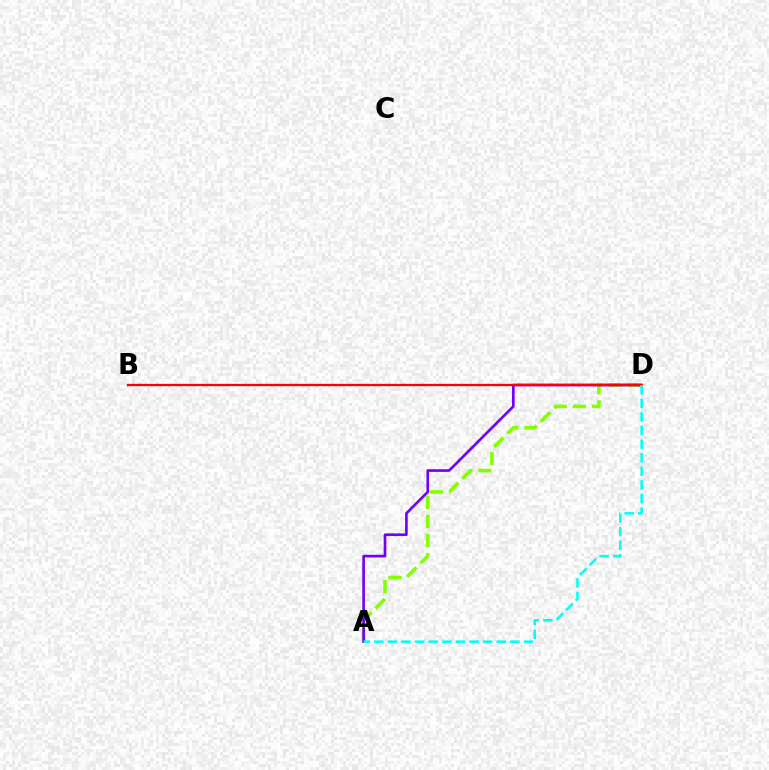{('A', 'D'): [{'color': '#84ff00', 'line_style': 'dashed', 'thickness': 2.59}, {'color': '#7200ff', 'line_style': 'solid', 'thickness': 1.92}, {'color': '#00fff6', 'line_style': 'dashed', 'thickness': 1.85}], ('B', 'D'): [{'color': '#ff0000', 'line_style': 'solid', 'thickness': 1.66}]}